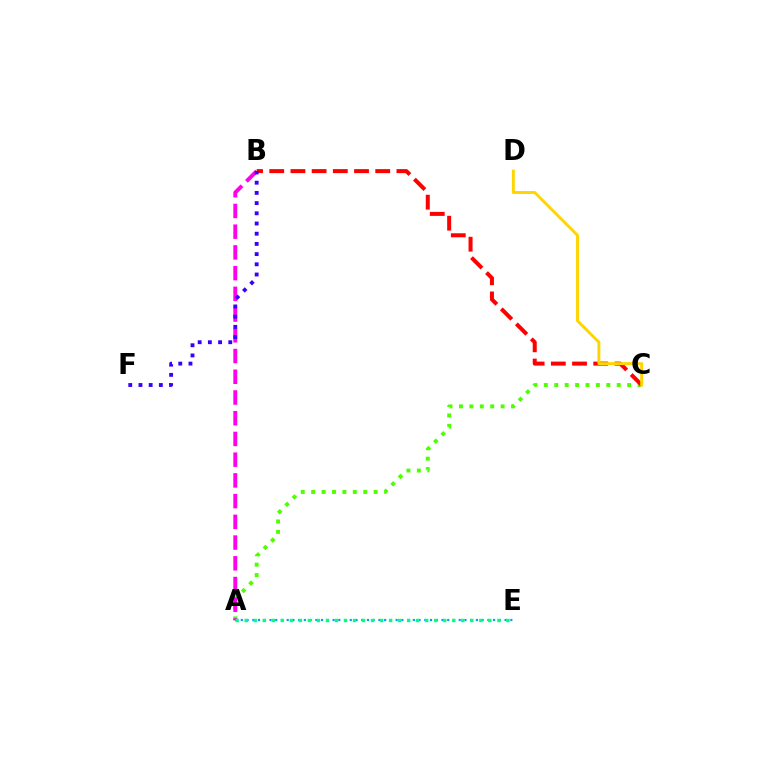{('A', 'C'): [{'color': '#4fff00', 'line_style': 'dotted', 'thickness': 2.83}], ('A', 'E'): [{'color': '#009eff', 'line_style': 'dotted', 'thickness': 1.56}, {'color': '#00ff86', 'line_style': 'dotted', 'thickness': 2.45}], ('A', 'B'): [{'color': '#ff00ed', 'line_style': 'dashed', 'thickness': 2.82}], ('B', 'C'): [{'color': '#ff0000', 'line_style': 'dashed', 'thickness': 2.88}], ('C', 'D'): [{'color': '#ffd500', 'line_style': 'solid', 'thickness': 2.1}], ('B', 'F'): [{'color': '#3700ff', 'line_style': 'dotted', 'thickness': 2.77}]}